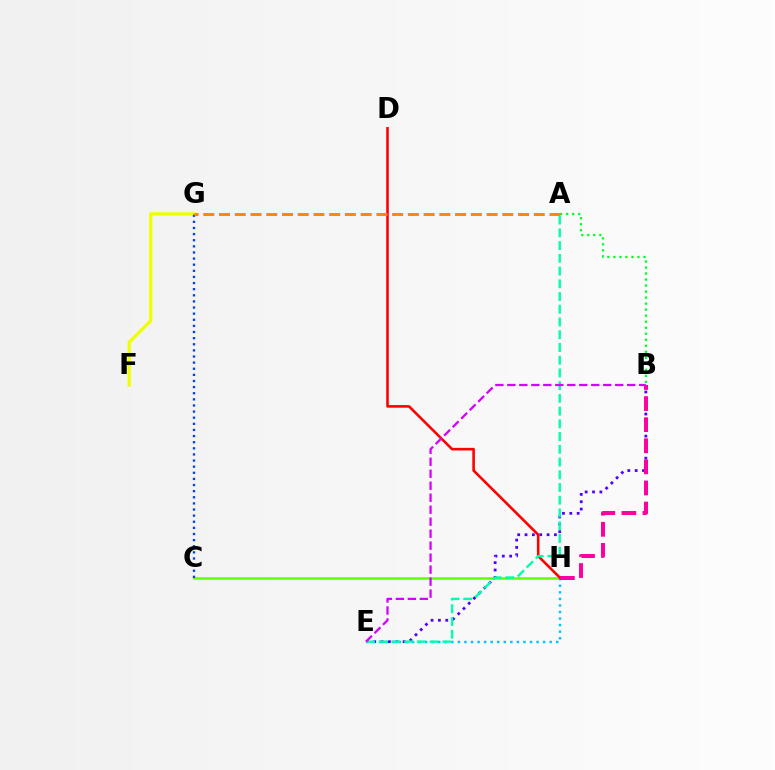{('B', 'E'): [{'color': '#4f00ff', 'line_style': 'dotted', 'thickness': 2.0}, {'color': '#d600ff', 'line_style': 'dashed', 'thickness': 1.63}], ('C', 'H'): [{'color': '#66ff00', 'line_style': 'solid', 'thickness': 1.81}], ('E', 'H'): [{'color': '#00c7ff', 'line_style': 'dotted', 'thickness': 1.78}], ('A', 'B'): [{'color': '#00ff27', 'line_style': 'dotted', 'thickness': 1.63}], ('F', 'G'): [{'color': '#eeff00', 'line_style': 'solid', 'thickness': 2.37}], ('D', 'H'): [{'color': '#ff0000', 'line_style': 'solid', 'thickness': 1.86}], ('B', 'H'): [{'color': '#ff00a0', 'line_style': 'dashed', 'thickness': 2.86}], ('C', 'G'): [{'color': '#003fff', 'line_style': 'dotted', 'thickness': 1.66}], ('A', 'G'): [{'color': '#ff8800', 'line_style': 'dashed', 'thickness': 2.14}], ('A', 'E'): [{'color': '#00ffaf', 'line_style': 'dashed', 'thickness': 1.73}]}